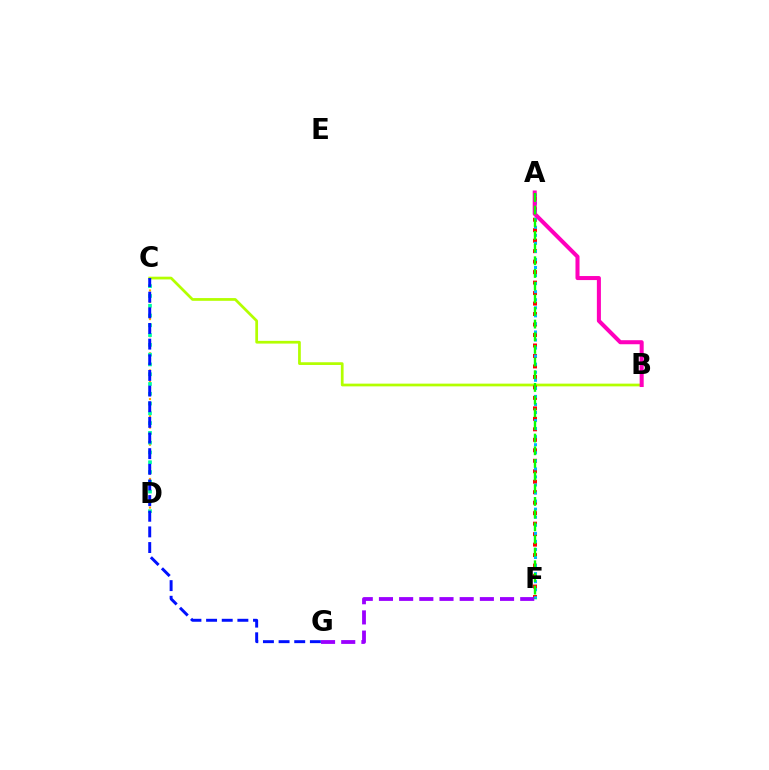{('B', 'C'): [{'color': '#b3ff00', 'line_style': 'solid', 'thickness': 1.97}], ('A', 'F'): [{'color': '#ff0000', 'line_style': 'dotted', 'thickness': 2.85}, {'color': '#00b5ff', 'line_style': 'dotted', 'thickness': 2.19}, {'color': '#08ff00', 'line_style': 'dashed', 'thickness': 1.72}], ('C', 'D'): [{'color': '#ffa500', 'line_style': 'dotted', 'thickness': 1.55}, {'color': '#00ff9d', 'line_style': 'dotted', 'thickness': 2.66}], ('C', 'G'): [{'color': '#0010ff', 'line_style': 'dashed', 'thickness': 2.13}], ('F', 'G'): [{'color': '#9b00ff', 'line_style': 'dashed', 'thickness': 2.74}], ('A', 'B'): [{'color': '#ff00bd', 'line_style': 'solid', 'thickness': 2.91}]}